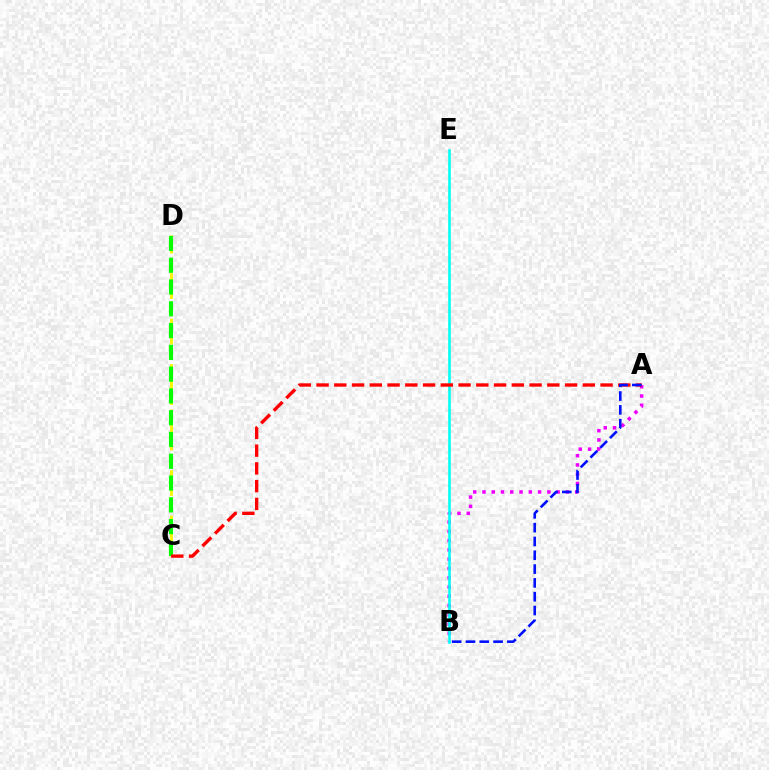{('A', 'B'): [{'color': '#ee00ff', 'line_style': 'dotted', 'thickness': 2.52}, {'color': '#0010ff', 'line_style': 'dashed', 'thickness': 1.88}], ('C', 'D'): [{'color': '#fcf500', 'line_style': 'dashed', 'thickness': 2.06}, {'color': '#08ff00', 'line_style': 'dashed', 'thickness': 2.96}], ('B', 'E'): [{'color': '#00fff6', 'line_style': 'solid', 'thickness': 1.87}], ('A', 'C'): [{'color': '#ff0000', 'line_style': 'dashed', 'thickness': 2.41}]}